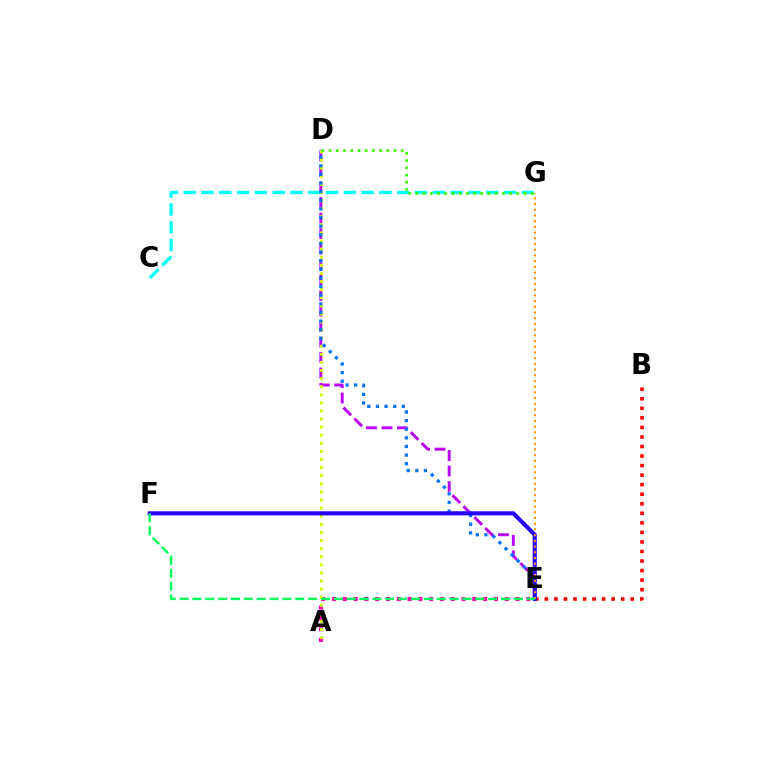{('C', 'G'): [{'color': '#00fff6', 'line_style': 'dashed', 'thickness': 2.42}], ('A', 'E'): [{'color': '#ff00ac', 'line_style': 'dotted', 'thickness': 2.93}], ('D', 'E'): [{'color': '#b900ff', 'line_style': 'dashed', 'thickness': 2.1}, {'color': '#0074ff', 'line_style': 'dotted', 'thickness': 2.34}], ('A', 'D'): [{'color': '#d1ff00', 'line_style': 'dotted', 'thickness': 2.2}], ('B', 'E'): [{'color': '#ff0000', 'line_style': 'dotted', 'thickness': 2.59}], ('E', 'F'): [{'color': '#2500ff', 'line_style': 'solid', 'thickness': 2.95}, {'color': '#00ff5c', 'line_style': 'dashed', 'thickness': 1.75}], ('E', 'G'): [{'color': '#ff9400', 'line_style': 'dotted', 'thickness': 1.55}], ('D', 'G'): [{'color': '#3dff00', 'line_style': 'dotted', 'thickness': 1.96}]}